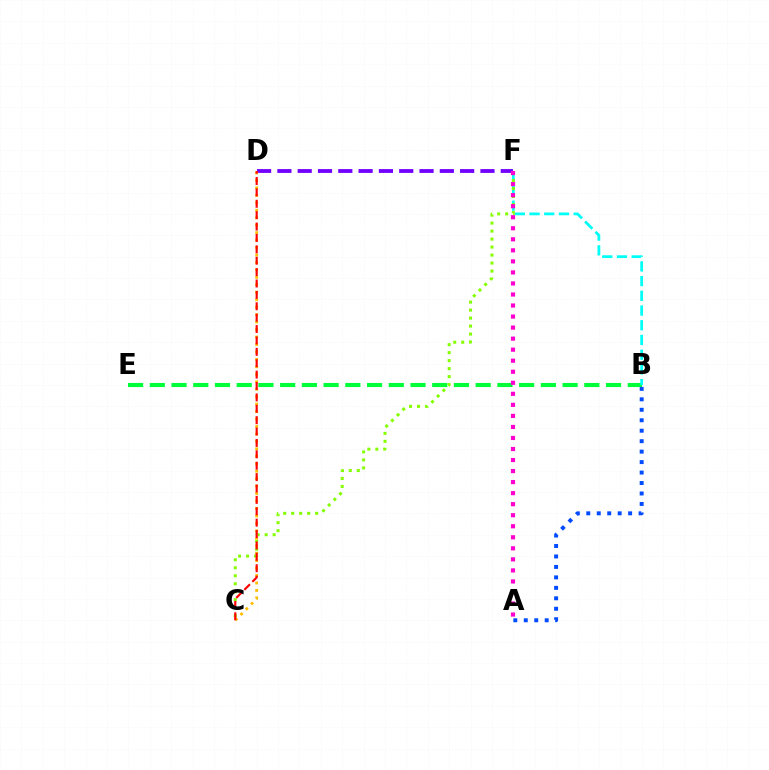{('B', 'E'): [{'color': '#00ff39', 'line_style': 'dashed', 'thickness': 2.95}], ('A', 'B'): [{'color': '#004bff', 'line_style': 'dotted', 'thickness': 2.84}], ('B', 'F'): [{'color': '#00fff6', 'line_style': 'dashed', 'thickness': 2.0}], ('C', 'F'): [{'color': '#84ff00', 'line_style': 'dotted', 'thickness': 2.17}], ('D', 'F'): [{'color': '#7200ff', 'line_style': 'dashed', 'thickness': 2.76}], ('A', 'F'): [{'color': '#ff00cf', 'line_style': 'dotted', 'thickness': 3.0}], ('C', 'D'): [{'color': '#ffbd00', 'line_style': 'dotted', 'thickness': 2.03}, {'color': '#ff0000', 'line_style': 'dashed', 'thickness': 1.55}]}